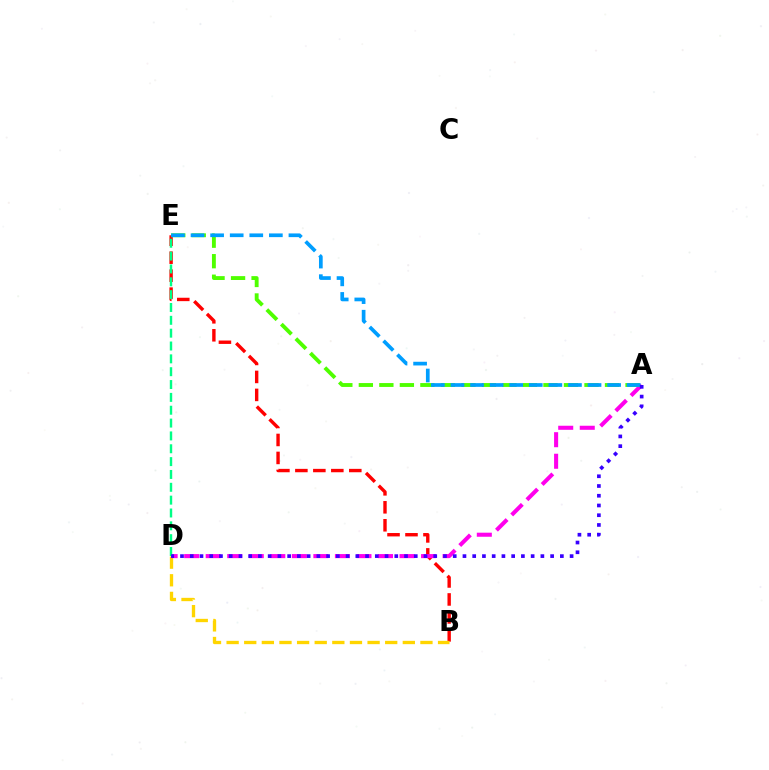{('B', 'E'): [{'color': '#ff0000', 'line_style': 'dashed', 'thickness': 2.44}], ('B', 'D'): [{'color': '#ffd500', 'line_style': 'dashed', 'thickness': 2.39}], ('A', 'D'): [{'color': '#ff00ed', 'line_style': 'dashed', 'thickness': 2.93}, {'color': '#3700ff', 'line_style': 'dotted', 'thickness': 2.65}], ('A', 'E'): [{'color': '#4fff00', 'line_style': 'dashed', 'thickness': 2.79}, {'color': '#009eff', 'line_style': 'dashed', 'thickness': 2.66}], ('D', 'E'): [{'color': '#00ff86', 'line_style': 'dashed', 'thickness': 1.74}]}